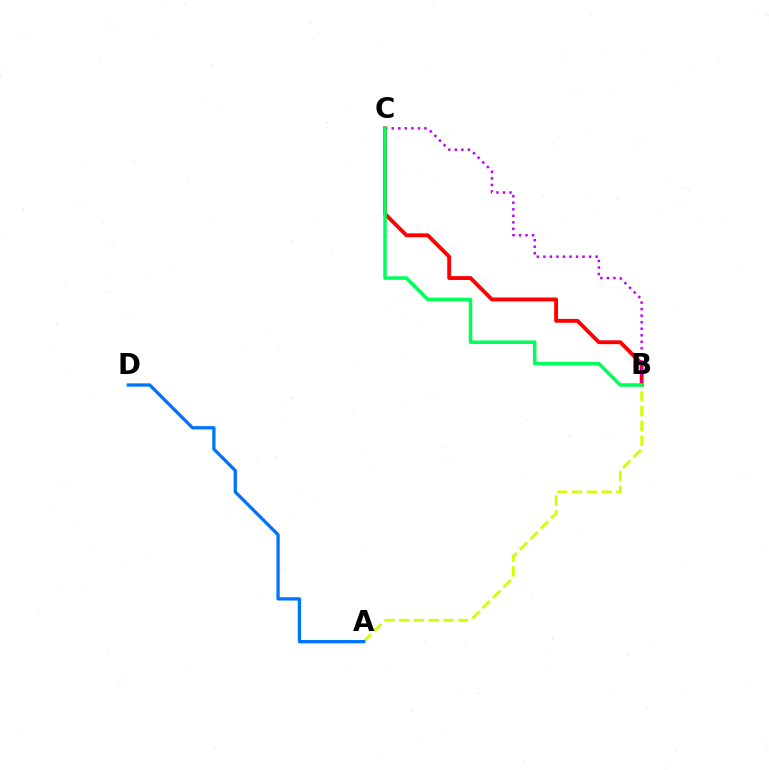{('B', 'C'): [{'color': '#ff0000', 'line_style': 'solid', 'thickness': 2.78}, {'color': '#b900ff', 'line_style': 'dotted', 'thickness': 1.78}, {'color': '#00ff5c', 'line_style': 'solid', 'thickness': 2.55}], ('A', 'B'): [{'color': '#d1ff00', 'line_style': 'dashed', 'thickness': 2.01}], ('A', 'D'): [{'color': '#0074ff', 'line_style': 'solid', 'thickness': 2.37}]}